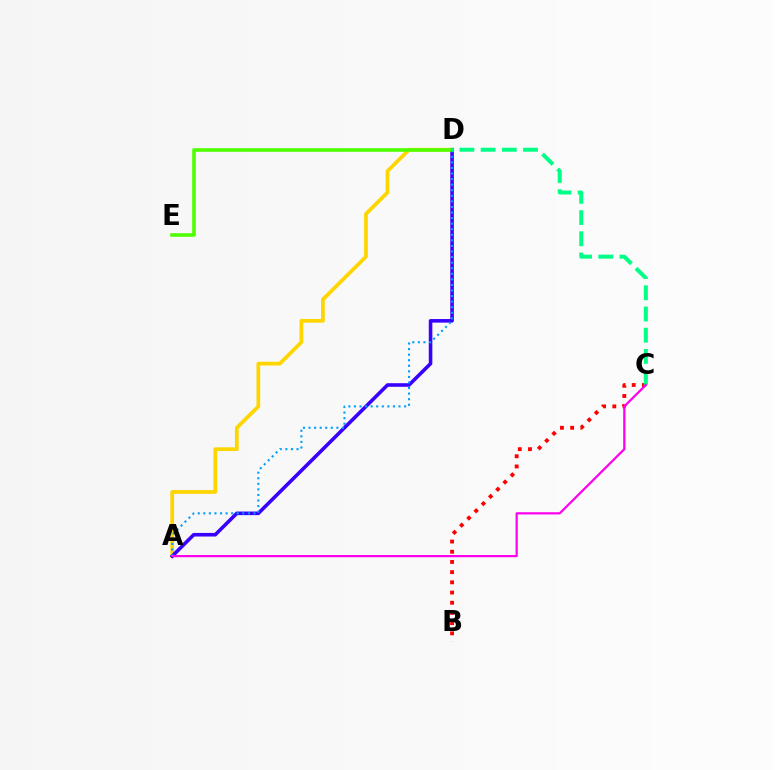{('A', 'D'): [{'color': '#ffd500', 'line_style': 'solid', 'thickness': 2.69}, {'color': '#3700ff', 'line_style': 'solid', 'thickness': 2.58}, {'color': '#009eff', 'line_style': 'dotted', 'thickness': 1.51}], ('B', 'C'): [{'color': '#ff0000', 'line_style': 'dotted', 'thickness': 2.77}], ('D', 'E'): [{'color': '#4fff00', 'line_style': 'solid', 'thickness': 2.61}], ('C', 'D'): [{'color': '#00ff86', 'line_style': 'dashed', 'thickness': 2.88}], ('A', 'C'): [{'color': '#ff00ed', 'line_style': 'solid', 'thickness': 1.6}]}